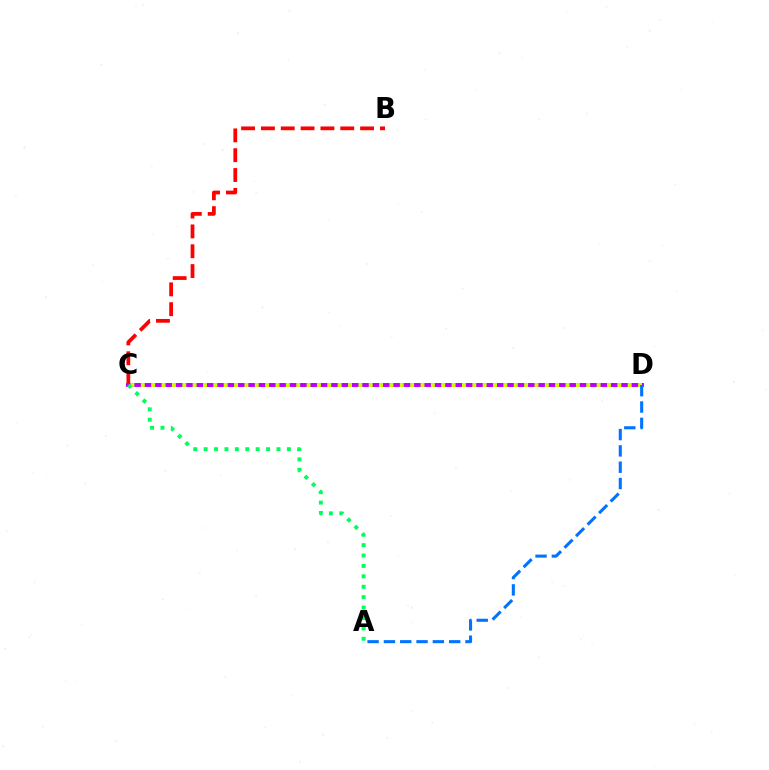{('B', 'C'): [{'color': '#ff0000', 'line_style': 'dashed', 'thickness': 2.69}], ('C', 'D'): [{'color': '#b900ff', 'line_style': 'solid', 'thickness': 2.83}, {'color': '#d1ff00', 'line_style': 'dotted', 'thickness': 2.81}], ('A', 'D'): [{'color': '#0074ff', 'line_style': 'dashed', 'thickness': 2.22}], ('A', 'C'): [{'color': '#00ff5c', 'line_style': 'dotted', 'thickness': 2.83}]}